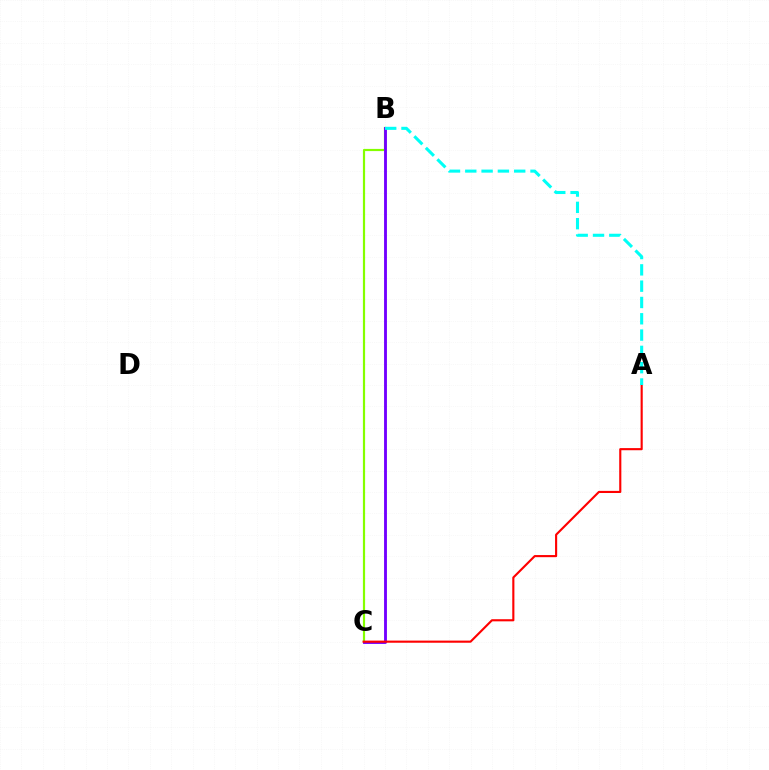{('B', 'C'): [{'color': '#84ff00', 'line_style': 'solid', 'thickness': 1.57}, {'color': '#7200ff', 'line_style': 'solid', 'thickness': 2.06}], ('A', 'C'): [{'color': '#ff0000', 'line_style': 'solid', 'thickness': 1.53}], ('A', 'B'): [{'color': '#00fff6', 'line_style': 'dashed', 'thickness': 2.21}]}